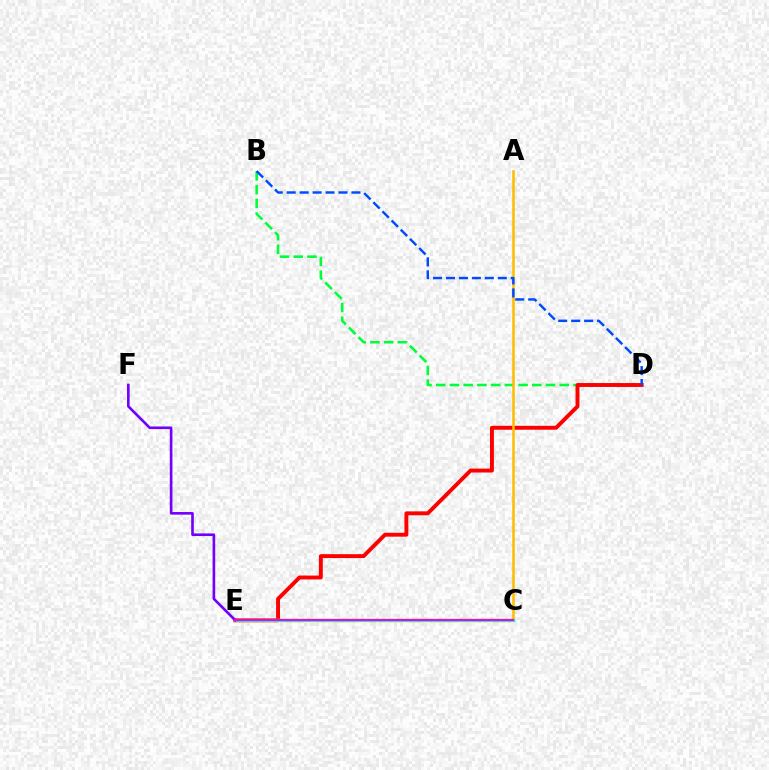{('B', 'D'): [{'color': '#00ff39', 'line_style': 'dashed', 'thickness': 1.86}, {'color': '#004bff', 'line_style': 'dashed', 'thickness': 1.76}], ('D', 'E'): [{'color': '#ff0000', 'line_style': 'solid', 'thickness': 2.82}], ('A', 'C'): [{'color': '#ffbd00', 'line_style': 'solid', 'thickness': 1.85}], ('C', 'E'): [{'color': '#84ff00', 'line_style': 'solid', 'thickness': 2.43}, {'color': '#00fff6', 'line_style': 'solid', 'thickness': 2.22}, {'color': '#ff00cf', 'line_style': 'solid', 'thickness': 1.57}], ('E', 'F'): [{'color': '#7200ff', 'line_style': 'solid', 'thickness': 1.9}]}